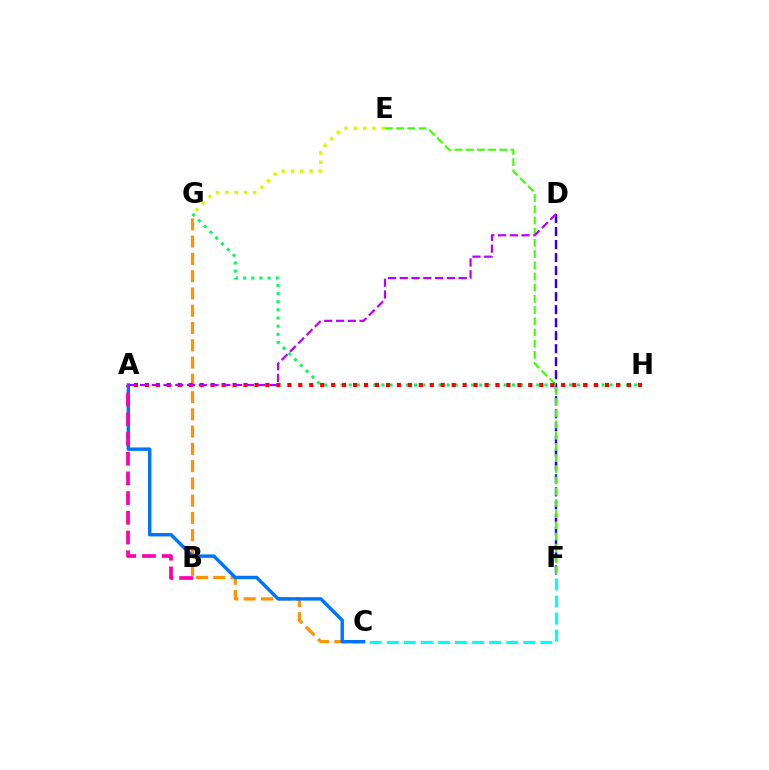{('C', 'G'): [{'color': '#ff9400', 'line_style': 'dashed', 'thickness': 2.35}], ('E', 'G'): [{'color': '#d1ff00', 'line_style': 'dotted', 'thickness': 2.53}], ('D', 'F'): [{'color': '#2500ff', 'line_style': 'dashed', 'thickness': 1.77}], ('A', 'C'): [{'color': '#0074ff', 'line_style': 'solid', 'thickness': 2.47}], ('G', 'H'): [{'color': '#00ff5c', 'line_style': 'dotted', 'thickness': 2.22}], ('E', 'F'): [{'color': '#3dff00', 'line_style': 'dashed', 'thickness': 1.52}], ('A', 'B'): [{'color': '#ff00ac', 'line_style': 'dashed', 'thickness': 2.68}], ('A', 'H'): [{'color': '#ff0000', 'line_style': 'dotted', 'thickness': 2.98}], ('A', 'D'): [{'color': '#b900ff', 'line_style': 'dashed', 'thickness': 1.6}], ('C', 'F'): [{'color': '#00fff6', 'line_style': 'dashed', 'thickness': 2.32}]}